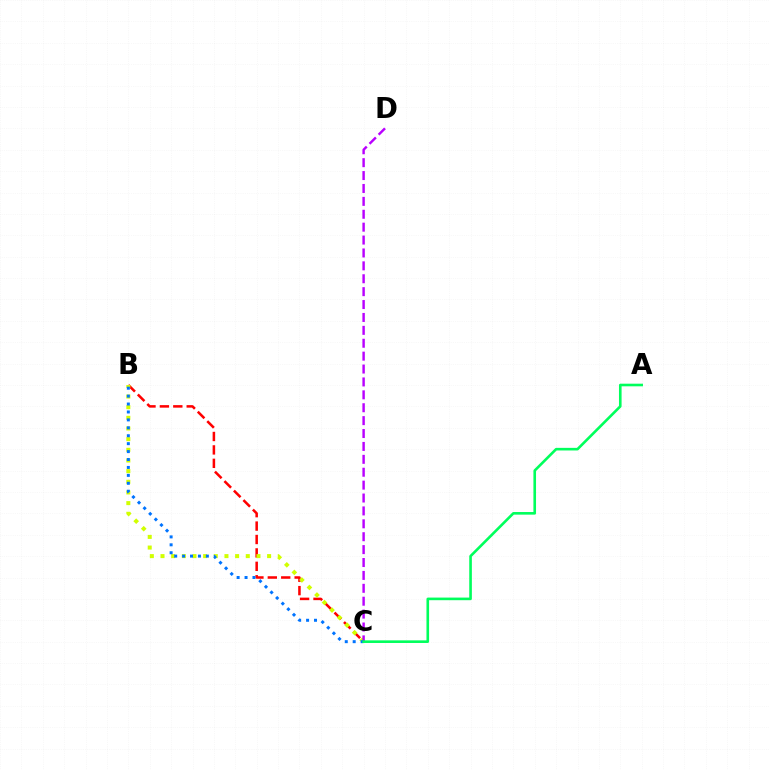{('B', 'C'): [{'color': '#ff0000', 'line_style': 'dashed', 'thickness': 1.82}, {'color': '#d1ff00', 'line_style': 'dotted', 'thickness': 2.9}, {'color': '#0074ff', 'line_style': 'dotted', 'thickness': 2.15}], ('C', 'D'): [{'color': '#b900ff', 'line_style': 'dashed', 'thickness': 1.75}], ('A', 'C'): [{'color': '#00ff5c', 'line_style': 'solid', 'thickness': 1.89}]}